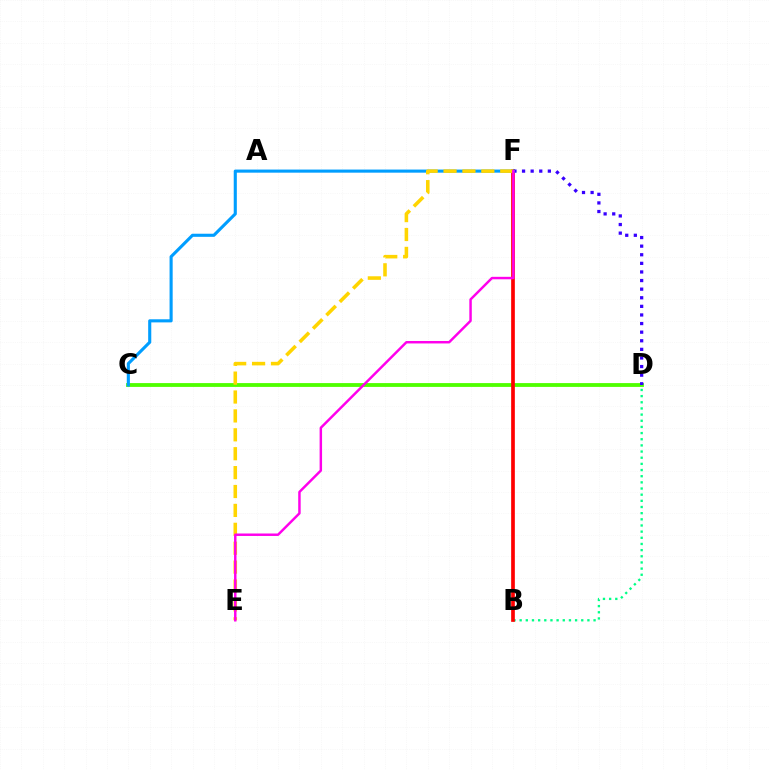{('C', 'D'): [{'color': '#4fff00', 'line_style': 'solid', 'thickness': 2.74}], ('B', 'D'): [{'color': '#00ff86', 'line_style': 'dotted', 'thickness': 1.67}], ('B', 'F'): [{'color': '#ff0000', 'line_style': 'solid', 'thickness': 2.66}], ('D', 'F'): [{'color': '#3700ff', 'line_style': 'dotted', 'thickness': 2.34}], ('C', 'F'): [{'color': '#009eff', 'line_style': 'solid', 'thickness': 2.23}], ('E', 'F'): [{'color': '#ffd500', 'line_style': 'dashed', 'thickness': 2.57}, {'color': '#ff00ed', 'line_style': 'solid', 'thickness': 1.77}]}